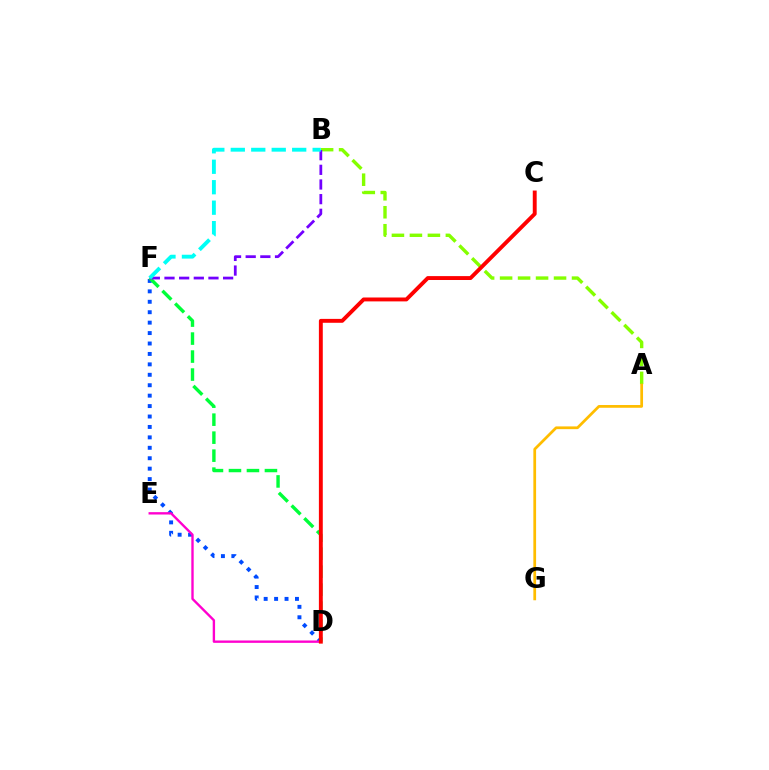{('D', 'F'): [{'color': '#004bff', 'line_style': 'dotted', 'thickness': 2.83}, {'color': '#00ff39', 'line_style': 'dashed', 'thickness': 2.44}], ('D', 'E'): [{'color': '#ff00cf', 'line_style': 'solid', 'thickness': 1.7}], ('A', 'B'): [{'color': '#84ff00', 'line_style': 'dashed', 'thickness': 2.44}], ('B', 'F'): [{'color': '#7200ff', 'line_style': 'dashed', 'thickness': 1.99}, {'color': '#00fff6', 'line_style': 'dashed', 'thickness': 2.78}], ('A', 'G'): [{'color': '#ffbd00', 'line_style': 'solid', 'thickness': 1.98}], ('C', 'D'): [{'color': '#ff0000', 'line_style': 'solid', 'thickness': 2.81}]}